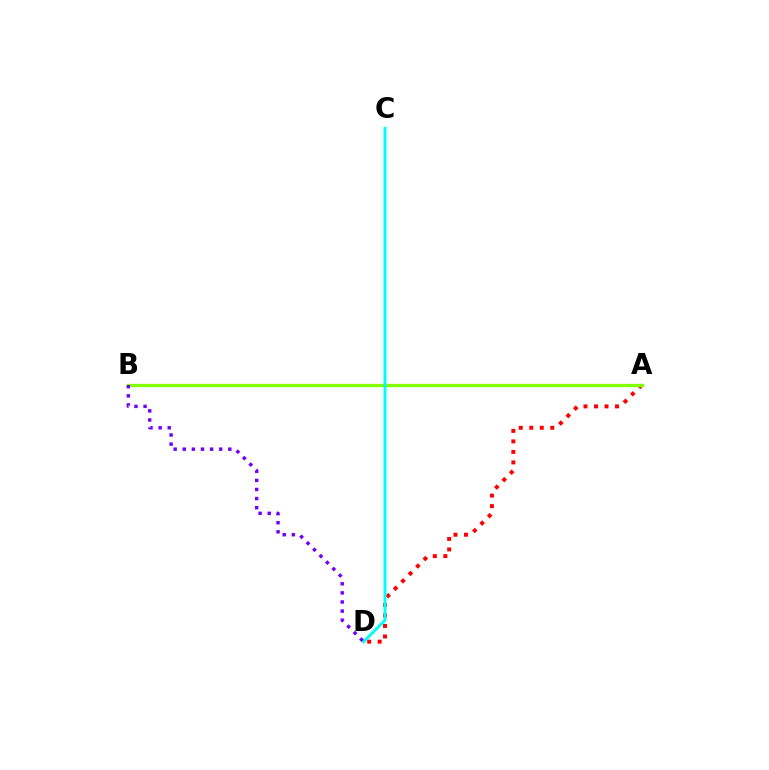{('A', 'D'): [{'color': '#ff0000', 'line_style': 'dotted', 'thickness': 2.86}], ('A', 'B'): [{'color': '#84ff00', 'line_style': 'solid', 'thickness': 2.39}], ('C', 'D'): [{'color': '#00fff6', 'line_style': 'solid', 'thickness': 2.13}], ('B', 'D'): [{'color': '#7200ff', 'line_style': 'dotted', 'thickness': 2.47}]}